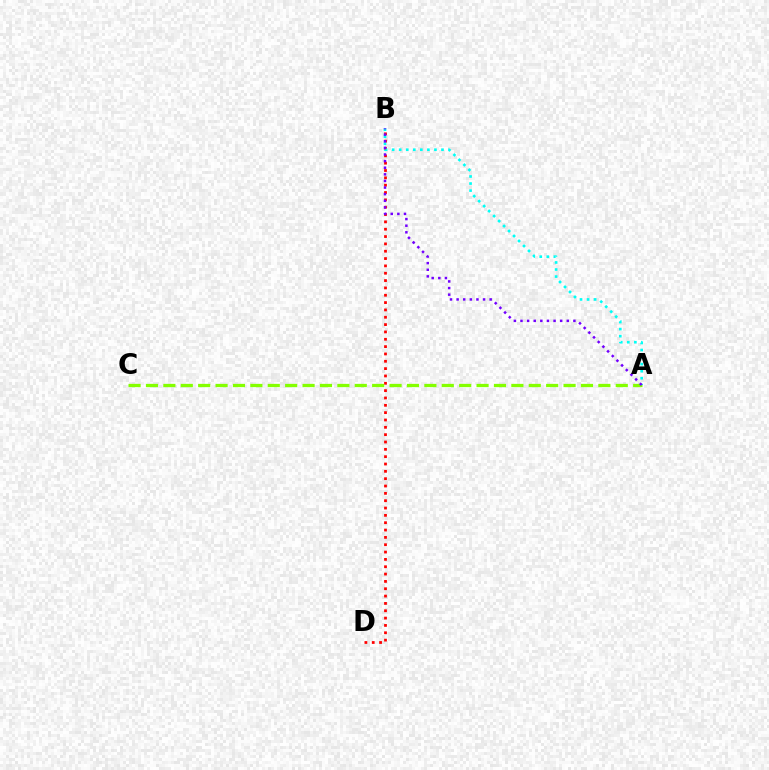{('B', 'D'): [{'color': '#ff0000', 'line_style': 'dotted', 'thickness': 1.99}], ('A', 'C'): [{'color': '#84ff00', 'line_style': 'dashed', 'thickness': 2.36}], ('A', 'B'): [{'color': '#00fff6', 'line_style': 'dotted', 'thickness': 1.92}, {'color': '#7200ff', 'line_style': 'dotted', 'thickness': 1.8}]}